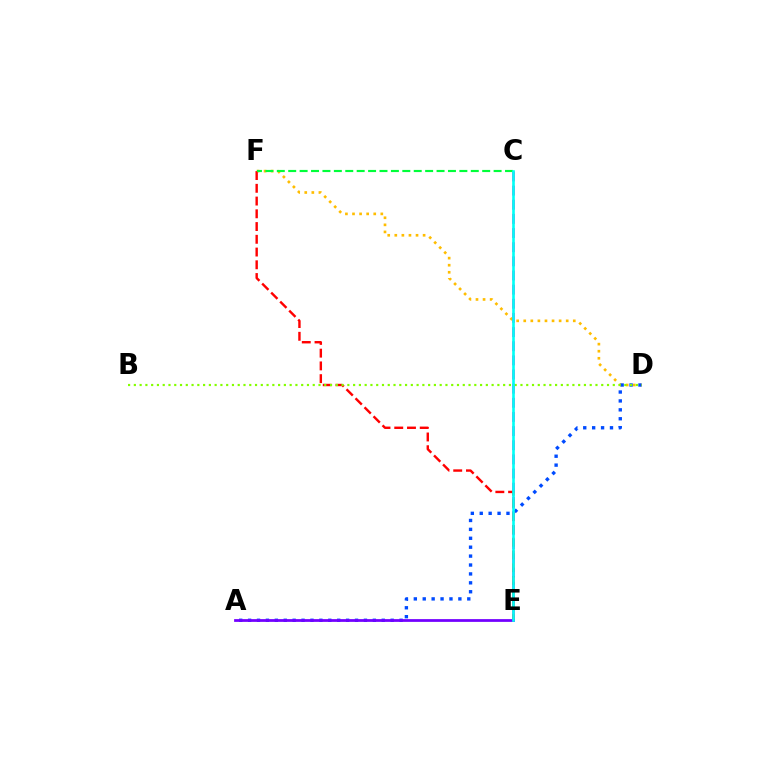{('D', 'F'): [{'color': '#ffbd00', 'line_style': 'dotted', 'thickness': 1.92}], ('C', 'E'): [{'color': '#ff00cf', 'line_style': 'dashed', 'thickness': 1.92}, {'color': '#00fff6', 'line_style': 'solid', 'thickness': 1.89}], ('E', 'F'): [{'color': '#ff0000', 'line_style': 'dashed', 'thickness': 1.73}], ('A', 'D'): [{'color': '#004bff', 'line_style': 'dotted', 'thickness': 2.42}], ('C', 'F'): [{'color': '#00ff39', 'line_style': 'dashed', 'thickness': 1.55}], ('B', 'D'): [{'color': '#84ff00', 'line_style': 'dotted', 'thickness': 1.57}], ('A', 'E'): [{'color': '#7200ff', 'line_style': 'solid', 'thickness': 1.99}]}